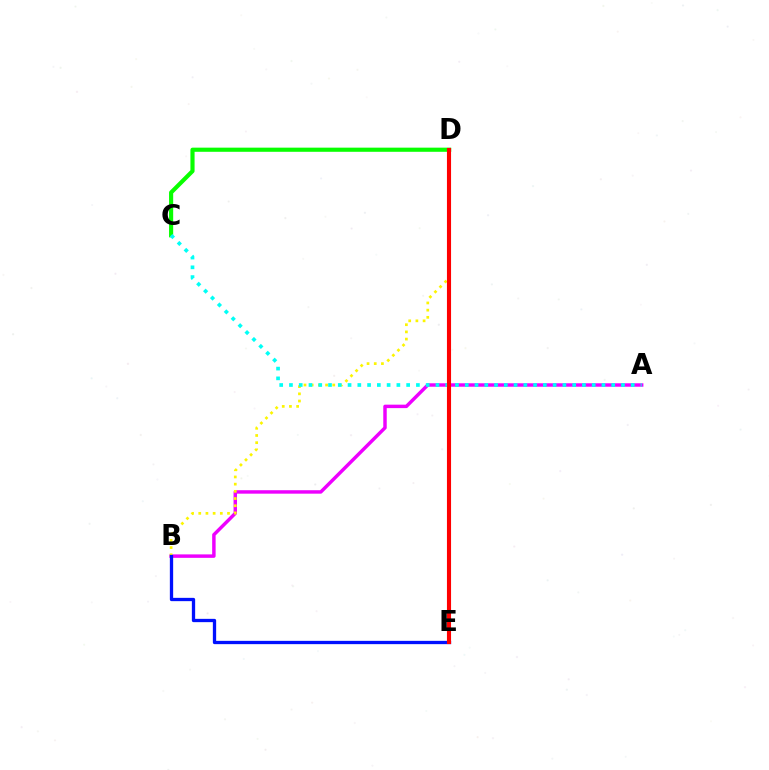{('A', 'B'): [{'color': '#ee00ff', 'line_style': 'solid', 'thickness': 2.49}], ('C', 'D'): [{'color': '#08ff00', 'line_style': 'solid', 'thickness': 2.98}], ('B', 'D'): [{'color': '#fcf500', 'line_style': 'dotted', 'thickness': 1.95}], ('A', 'C'): [{'color': '#00fff6', 'line_style': 'dotted', 'thickness': 2.65}], ('B', 'E'): [{'color': '#0010ff', 'line_style': 'solid', 'thickness': 2.37}], ('D', 'E'): [{'color': '#ff0000', 'line_style': 'solid', 'thickness': 2.96}]}